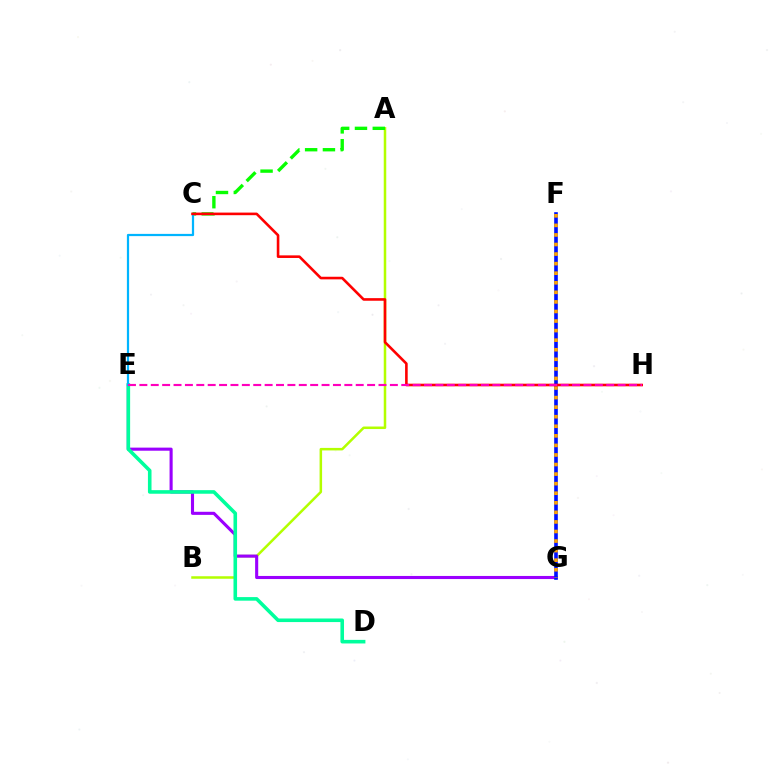{('A', 'B'): [{'color': '#b3ff00', 'line_style': 'solid', 'thickness': 1.81}], ('E', 'G'): [{'color': '#9b00ff', 'line_style': 'solid', 'thickness': 2.23}], ('F', 'G'): [{'color': '#0010ff', 'line_style': 'solid', 'thickness': 2.61}, {'color': '#ffa500', 'line_style': 'dotted', 'thickness': 2.6}], ('A', 'C'): [{'color': '#08ff00', 'line_style': 'dashed', 'thickness': 2.42}], ('D', 'E'): [{'color': '#00ff9d', 'line_style': 'solid', 'thickness': 2.58}], ('C', 'E'): [{'color': '#00b5ff', 'line_style': 'solid', 'thickness': 1.6}], ('C', 'H'): [{'color': '#ff0000', 'line_style': 'solid', 'thickness': 1.88}], ('E', 'H'): [{'color': '#ff00bd', 'line_style': 'dashed', 'thickness': 1.55}]}